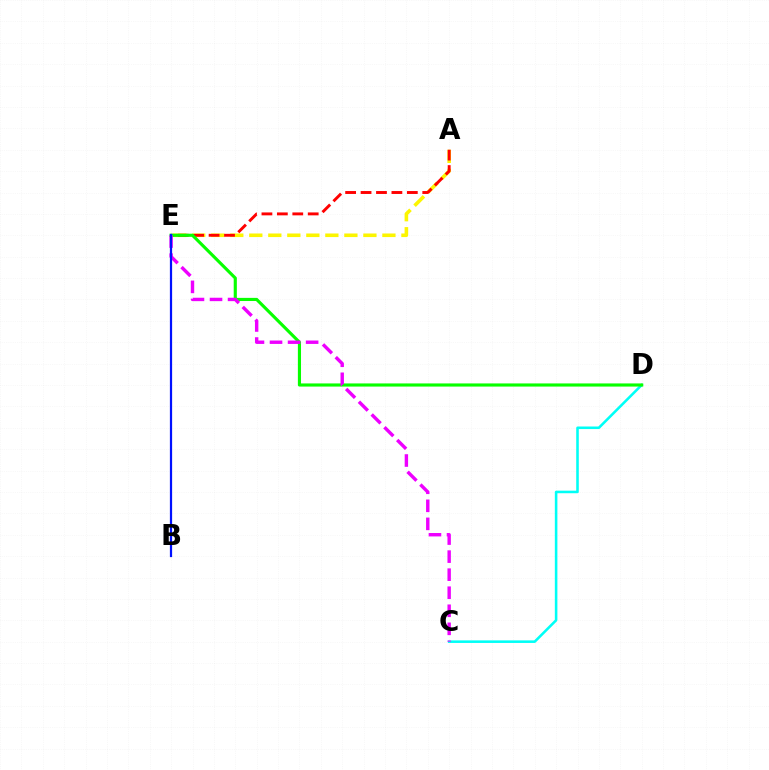{('A', 'E'): [{'color': '#fcf500', 'line_style': 'dashed', 'thickness': 2.58}, {'color': '#ff0000', 'line_style': 'dashed', 'thickness': 2.1}], ('C', 'D'): [{'color': '#00fff6', 'line_style': 'solid', 'thickness': 1.85}], ('D', 'E'): [{'color': '#08ff00', 'line_style': 'solid', 'thickness': 2.26}], ('C', 'E'): [{'color': '#ee00ff', 'line_style': 'dashed', 'thickness': 2.45}], ('B', 'E'): [{'color': '#0010ff', 'line_style': 'solid', 'thickness': 1.6}]}